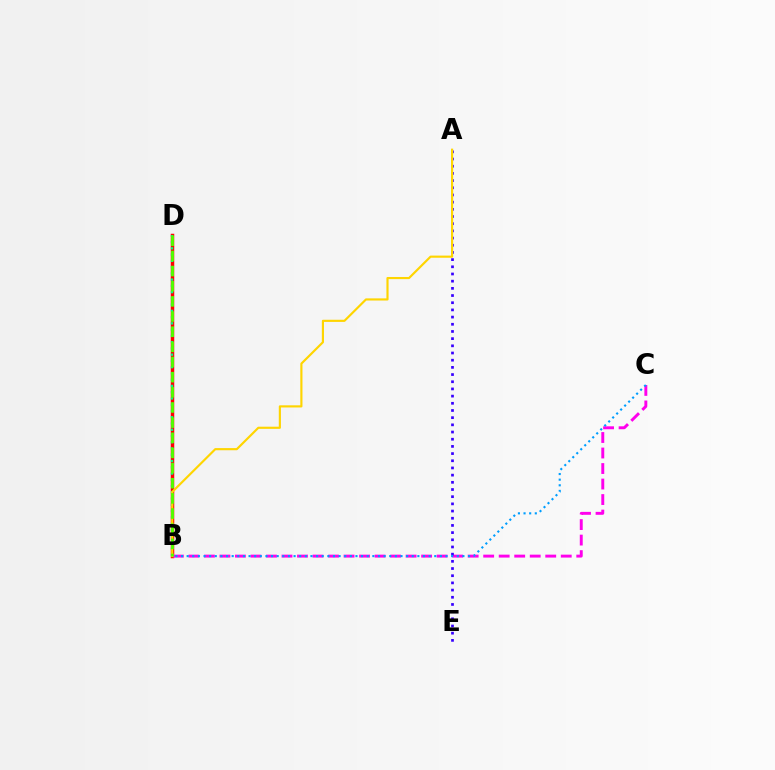{('B', 'D'): [{'color': '#ff0000', 'line_style': 'solid', 'thickness': 2.51}, {'color': '#00ff86', 'line_style': 'dotted', 'thickness': 1.7}, {'color': '#4fff00', 'line_style': 'dashed', 'thickness': 2.06}], ('B', 'C'): [{'color': '#ff00ed', 'line_style': 'dashed', 'thickness': 2.11}, {'color': '#009eff', 'line_style': 'dotted', 'thickness': 1.53}], ('A', 'E'): [{'color': '#3700ff', 'line_style': 'dotted', 'thickness': 1.95}], ('A', 'B'): [{'color': '#ffd500', 'line_style': 'solid', 'thickness': 1.55}]}